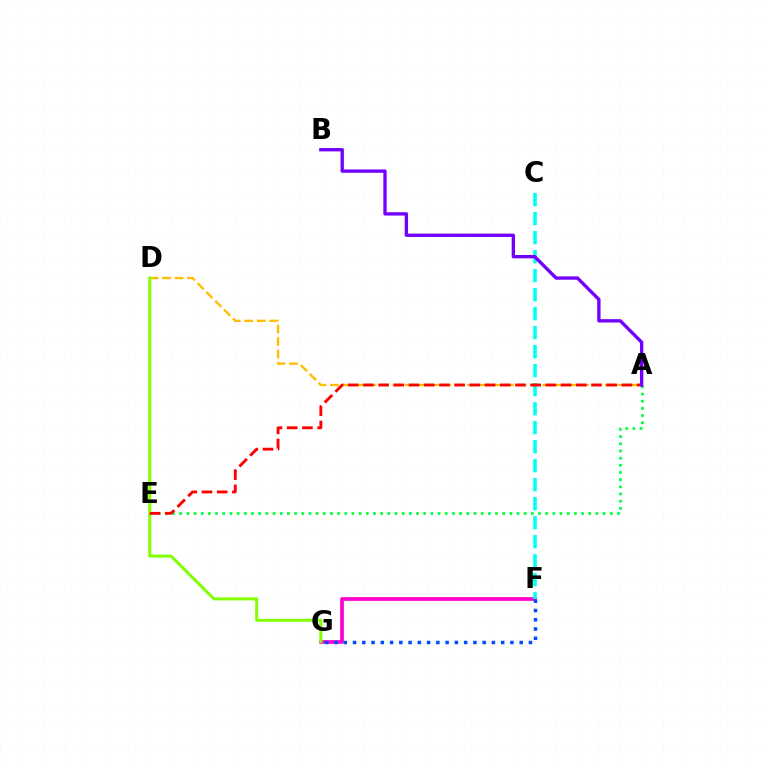{('F', 'G'): [{'color': '#ff00cf', 'line_style': 'solid', 'thickness': 2.68}, {'color': '#004bff', 'line_style': 'dotted', 'thickness': 2.52}], ('C', 'F'): [{'color': '#00fff6', 'line_style': 'dashed', 'thickness': 2.58}], ('A', 'E'): [{'color': '#00ff39', 'line_style': 'dotted', 'thickness': 1.95}, {'color': '#ff0000', 'line_style': 'dashed', 'thickness': 2.07}], ('A', 'D'): [{'color': '#ffbd00', 'line_style': 'dashed', 'thickness': 1.7}], ('D', 'G'): [{'color': '#84ff00', 'line_style': 'solid', 'thickness': 2.16}], ('A', 'B'): [{'color': '#7200ff', 'line_style': 'solid', 'thickness': 2.41}]}